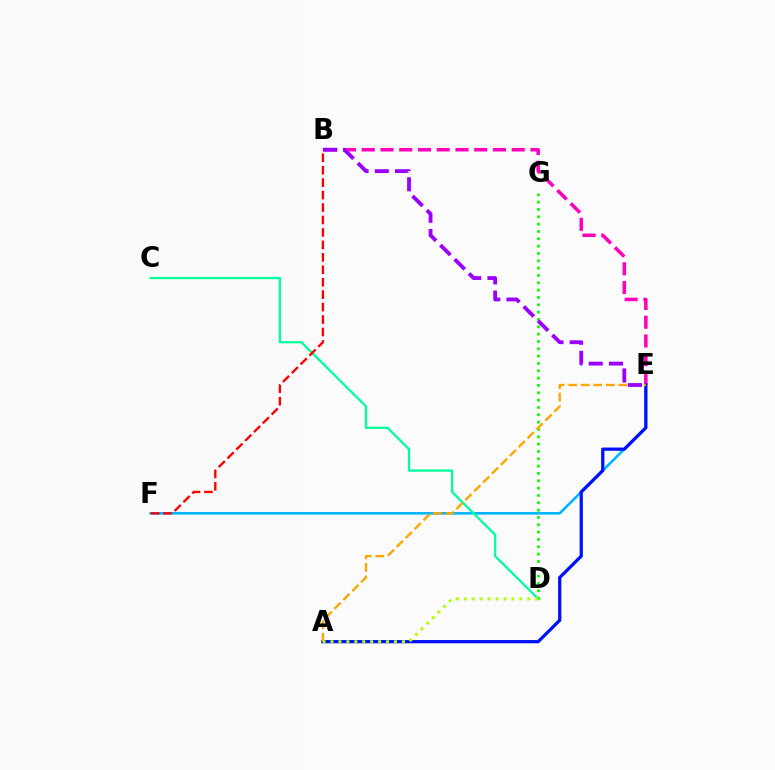{('E', 'F'): [{'color': '#00b5ff', 'line_style': 'solid', 'thickness': 1.86}], ('B', 'E'): [{'color': '#ff00bd', 'line_style': 'dashed', 'thickness': 2.55}, {'color': '#9b00ff', 'line_style': 'dashed', 'thickness': 2.75}], ('C', 'D'): [{'color': '#00ff9d', 'line_style': 'solid', 'thickness': 1.65}], ('D', 'G'): [{'color': '#08ff00', 'line_style': 'dotted', 'thickness': 1.99}], ('A', 'E'): [{'color': '#0010ff', 'line_style': 'solid', 'thickness': 2.33}, {'color': '#ffa500', 'line_style': 'dashed', 'thickness': 1.7}], ('B', 'F'): [{'color': '#ff0000', 'line_style': 'dashed', 'thickness': 1.69}], ('A', 'D'): [{'color': '#b3ff00', 'line_style': 'dotted', 'thickness': 2.16}]}